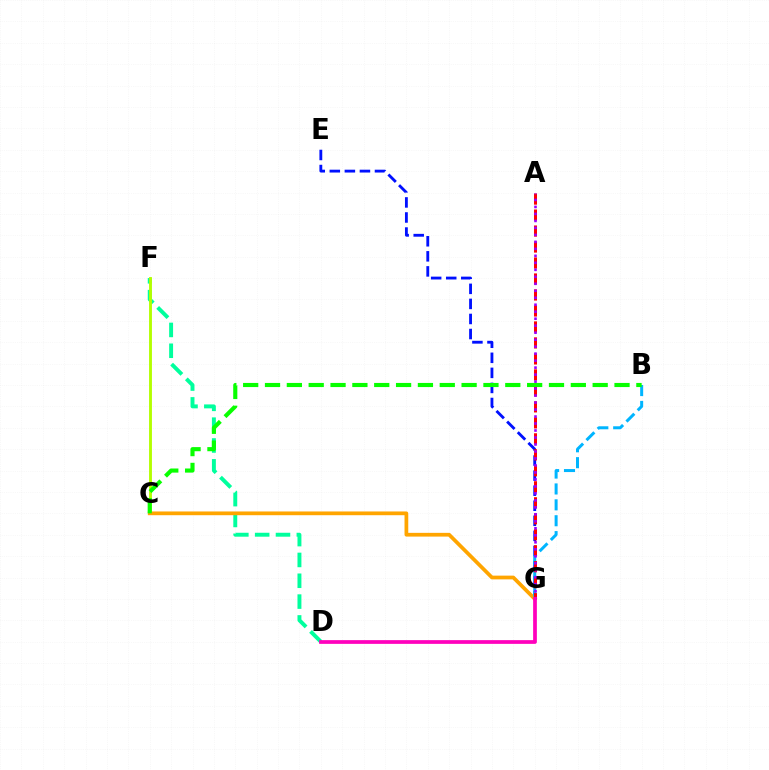{('E', 'G'): [{'color': '#0010ff', 'line_style': 'dashed', 'thickness': 2.05}], ('D', 'F'): [{'color': '#00ff9d', 'line_style': 'dashed', 'thickness': 2.83}], ('C', 'F'): [{'color': '#b3ff00', 'line_style': 'solid', 'thickness': 2.07}], ('C', 'G'): [{'color': '#ffa500', 'line_style': 'solid', 'thickness': 2.69}], ('B', 'G'): [{'color': '#00b5ff', 'line_style': 'dashed', 'thickness': 2.16}], ('A', 'G'): [{'color': '#ff0000', 'line_style': 'dashed', 'thickness': 2.17}, {'color': '#9b00ff', 'line_style': 'dotted', 'thickness': 1.9}], ('B', 'C'): [{'color': '#08ff00', 'line_style': 'dashed', 'thickness': 2.97}], ('D', 'G'): [{'color': '#ff00bd', 'line_style': 'solid', 'thickness': 2.68}]}